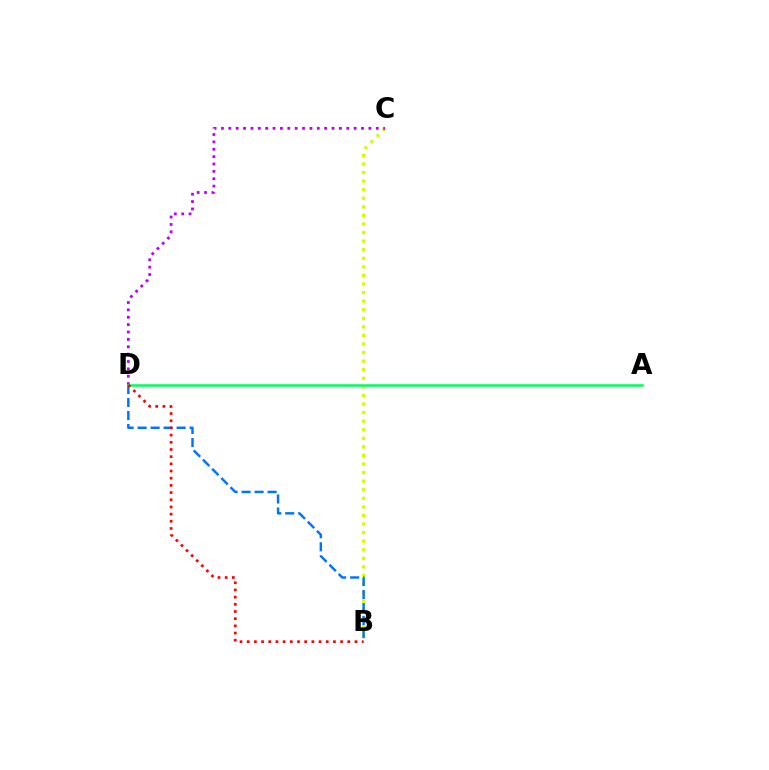{('B', 'C'): [{'color': '#d1ff00', 'line_style': 'dotted', 'thickness': 2.33}], ('C', 'D'): [{'color': '#b900ff', 'line_style': 'dotted', 'thickness': 2.0}], ('B', 'D'): [{'color': '#0074ff', 'line_style': 'dashed', 'thickness': 1.77}, {'color': '#ff0000', 'line_style': 'dotted', 'thickness': 1.95}], ('A', 'D'): [{'color': '#00ff5c', 'line_style': 'solid', 'thickness': 1.84}]}